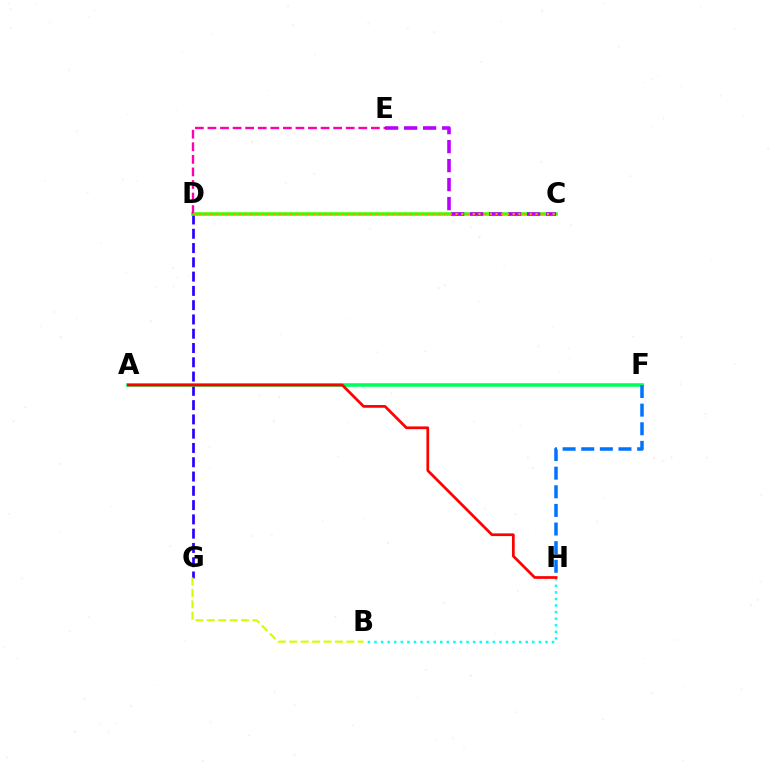{('D', 'G'): [{'color': '#2500ff', 'line_style': 'dashed', 'thickness': 1.94}], ('A', 'F'): [{'color': '#00ff5c', 'line_style': 'solid', 'thickness': 2.58}], ('F', 'H'): [{'color': '#0074ff', 'line_style': 'dashed', 'thickness': 2.53}], ('B', 'G'): [{'color': '#d1ff00', 'line_style': 'dashed', 'thickness': 1.55}], ('C', 'D'): [{'color': '#3dff00', 'line_style': 'solid', 'thickness': 2.56}, {'color': '#ff9400', 'line_style': 'dotted', 'thickness': 1.55}], ('D', 'E'): [{'color': '#ff00ac', 'line_style': 'dashed', 'thickness': 1.71}], ('C', 'E'): [{'color': '#b900ff', 'line_style': 'dashed', 'thickness': 2.58}], ('B', 'H'): [{'color': '#00fff6', 'line_style': 'dotted', 'thickness': 1.79}], ('A', 'H'): [{'color': '#ff0000', 'line_style': 'solid', 'thickness': 1.96}]}